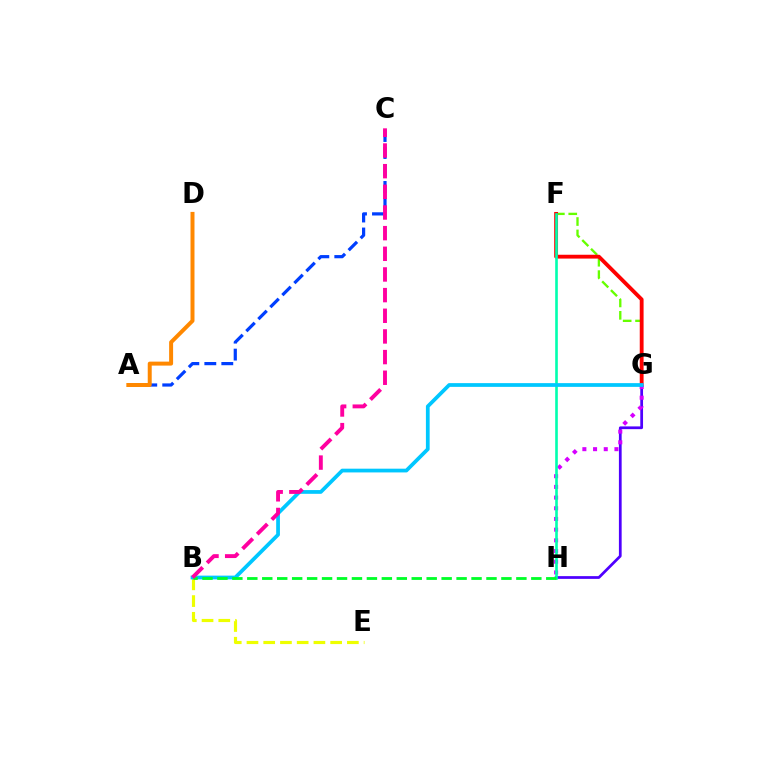{('F', 'G'): [{'color': '#66ff00', 'line_style': 'dashed', 'thickness': 1.68}, {'color': '#ff0000', 'line_style': 'solid', 'thickness': 2.76}], ('B', 'E'): [{'color': '#eeff00', 'line_style': 'dashed', 'thickness': 2.27}], ('G', 'H'): [{'color': '#4f00ff', 'line_style': 'solid', 'thickness': 1.98}, {'color': '#d600ff', 'line_style': 'dotted', 'thickness': 2.9}], ('A', 'C'): [{'color': '#003fff', 'line_style': 'dashed', 'thickness': 2.31}], ('F', 'H'): [{'color': '#00ffaf', 'line_style': 'solid', 'thickness': 1.89}], ('B', 'G'): [{'color': '#00c7ff', 'line_style': 'solid', 'thickness': 2.69}], ('B', 'H'): [{'color': '#00ff27', 'line_style': 'dashed', 'thickness': 2.03}], ('B', 'C'): [{'color': '#ff00a0', 'line_style': 'dashed', 'thickness': 2.81}], ('A', 'D'): [{'color': '#ff8800', 'line_style': 'solid', 'thickness': 2.86}]}